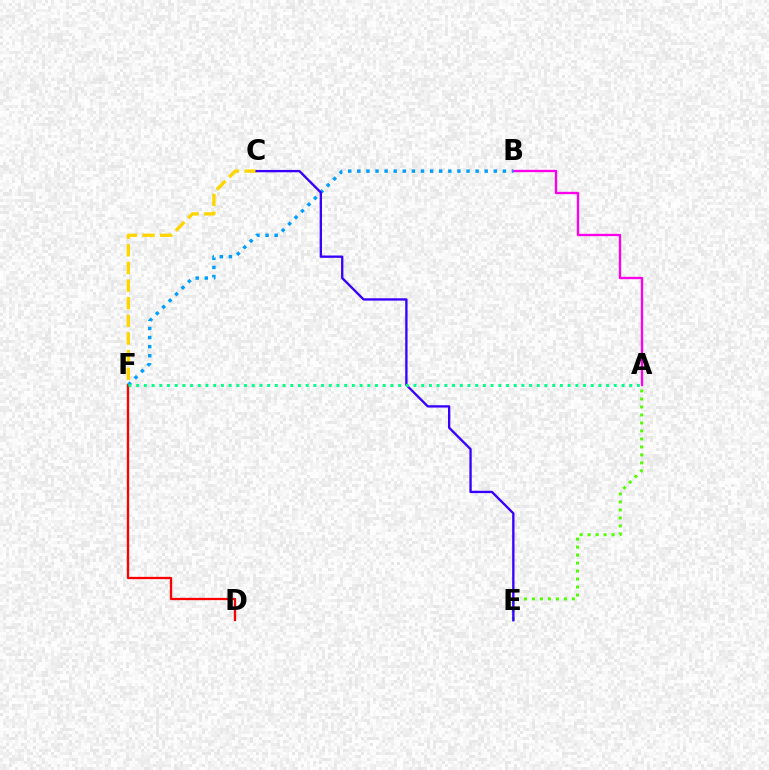{('D', 'F'): [{'color': '#ff0000', 'line_style': 'solid', 'thickness': 1.65}], ('C', 'F'): [{'color': '#ffd500', 'line_style': 'dashed', 'thickness': 2.4}], ('A', 'E'): [{'color': '#4fff00', 'line_style': 'dotted', 'thickness': 2.17}], ('A', 'B'): [{'color': '#ff00ed', 'line_style': 'solid', 'thickness': 1.68}], ('B', 'F'): [{'color': '#009eff', 'line_style': 'dotted', 'thickness': 2.47}], ('C', 'E'): [{'color': '#3700ff', 'line_style': 'solid', 'thickness': 1.68}], ('A', 'F'): [{'color': '#00ff86', 'line_style': 'dotted', 'thickness': 2.09}]}